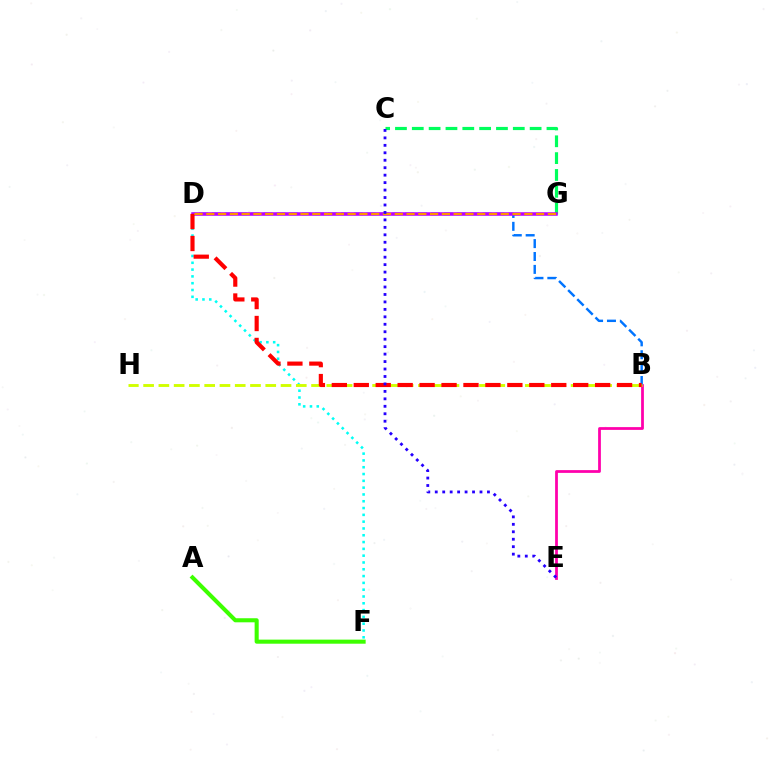{('B', 'E'): [{'color': '#ff00ac', 'line_style': 'solid', 'thickness': 1.99}], ('A', 'F'): [{'color': '#3dff00', 'line_style': 'solid', 'thickness': 2.93}], ('D', 'F'): [{'color': '#00fff6', 'line_style': 'dotted', 'thickness': 1.85}], ('B', 'D'): [{'color': '#0074ff', 'line_style': 'dashed', 'thickness': 1.75}, {'color': '#ff0000', 'line_style': 'dashed', 'thickness': 2.98}], ('C', 'G'): [{'color': '#00ff5c', 'line_style': 'dashed', 'thickness': 2.29}], ('B', 'H'): [{'color': '#d1ff00', 'line_style': 'dashed', 'thickness': 2.07}], ('D', 'G'): [{'color': '#b900ff', 'line_style': 'solid', 'thickness': 2.54}, {'color': '#ff9400', 'line_style': 'dashed', 'thickness': 1.6}], ('C', 'E'): [{'color': '#2500ff', 'line_style': 'dotted', 'thickness': 2.03}]}